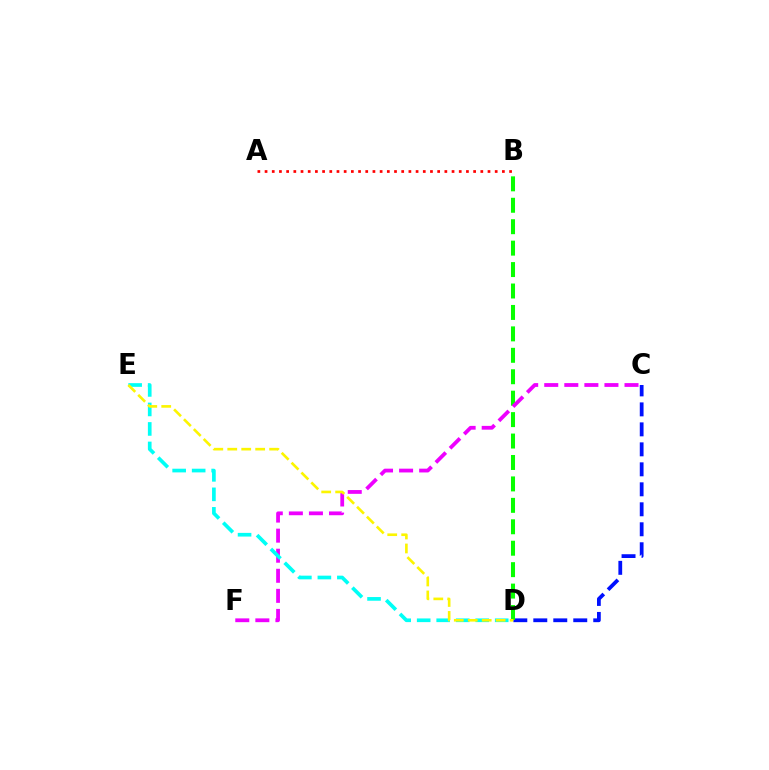{('C', 'D'): [{'color': '#0010ff', 'line_style': 'dashed', 'thickness': 2.71}], ('B', 'D'): [{'color': '#08ff00', 'line_style': 'dashed', 'thickness': 2.91}], ('A', 'B'): [{'color': '#ff0000', 'line_style': 'dotted', 'thickness': 1.95}], ('C', 'F'): [{'color': '#ee00ff', 'line_style': 'dashed', 'thickness': 2.73}], ('D', 'E'): [{'color': '#00fff6', 'line_style': 'dashed', 'thickness': 2.65}, {'color': '#fcf500', 'line_style': 'dashed', 'thickness': 1.9}]}